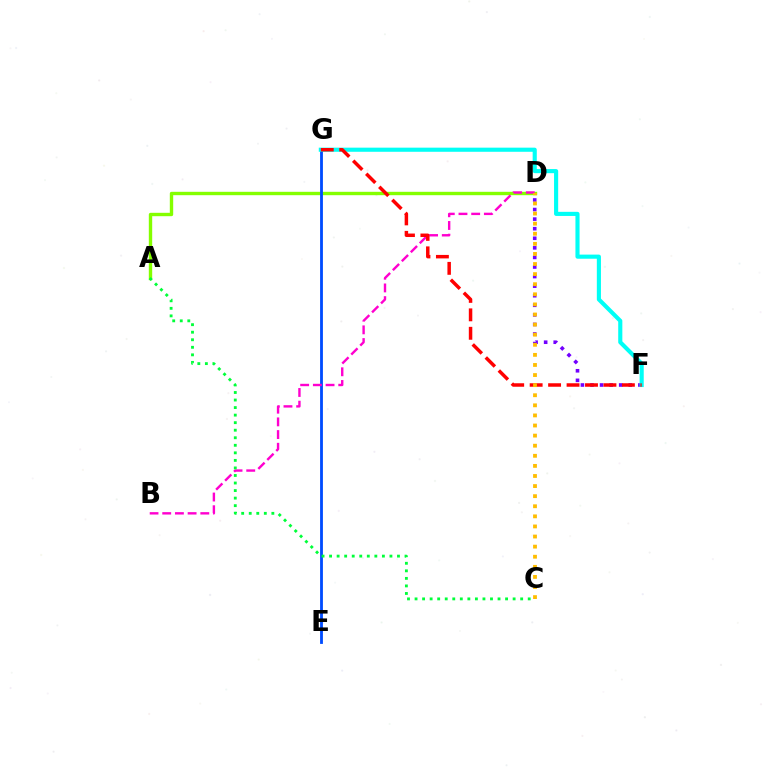{('D', 'F'): [{'color': '#7200ff', 'line_style': 'dotted', 'thickness': 2.6}], ('A', 'D'): [{'color': '#84ff00', 'line_style': 'solid', 'thickness': 2.44}], ('E', 'G'): [{'color': '#004bff', 'line_style': 'solid', 'thickness': 2.03}], ('F', 'G'): [{'color': '#00fff6', 'line_style': 'solid', 'thickness': 2.97}, {'color': '#ff0000', 'line_style': 'dashed', 'thickness': 2.51}], ('B', 'D'): [{'color': '#ff00cf', 'line_style': 'dashed', 'thickness': 1.72}], ('A', 'C'): [{'color': '#00ff39', 'line_style': 'dotted', 'thickness': 2.05}], ('C', 'D'): [{'color': '#ffbd00', 'line_style': 'dotted', 'thickness': 2.74}]}